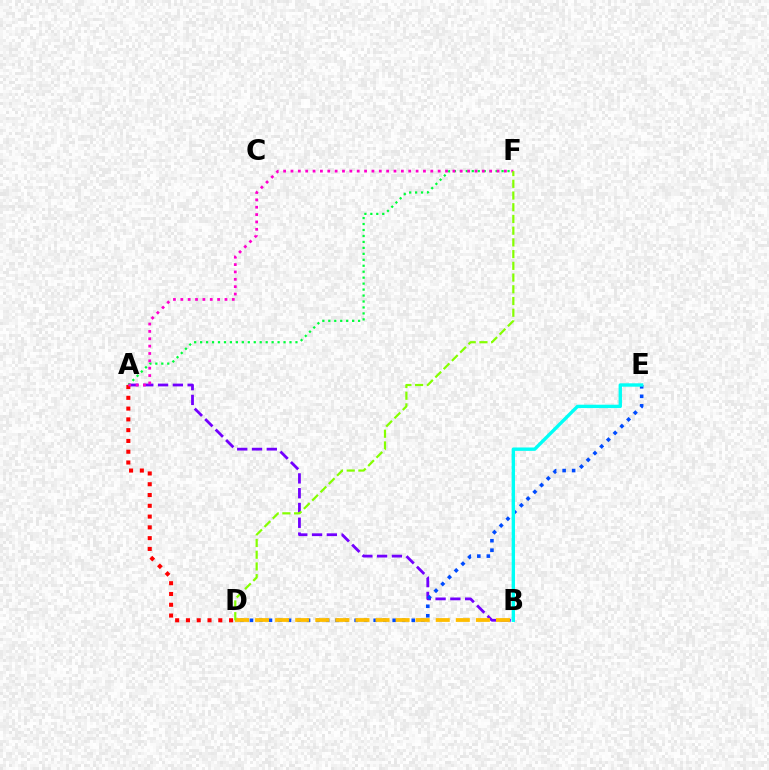{('A', 'B'): [{'color': '#7200ff', 'line_style': 'dashed', 'thickness': 2.01}], ('A', 'D'): [{'color': '#ff0000', 'line_style': 'dotted', 'thickness': 2.93}], ('A', 'F'): [{'color': '#00ff39', 'line_style': 'dotted', 'thickness': 1.62}, {'color': '#ff00cf', 'line_style': 'dotted', 'thickness': 2.0}], ('D', 'E'): [{'color': '#004bff', 'line_style': 'dotted', 'thickness': 2.59}], ('B', 'D'): [{'color': '#ffbd00', 'line_style': 'dashed', 'thickness': 2.73}], ('B', 'E'): [{'color': '#00fff6', 'line_style': 'solid', 'thickness': 2.43}], ('D', 'F'): [{'color': '#84ff00', 'line_style': 'dashed', 'thickness': 1.59}]}